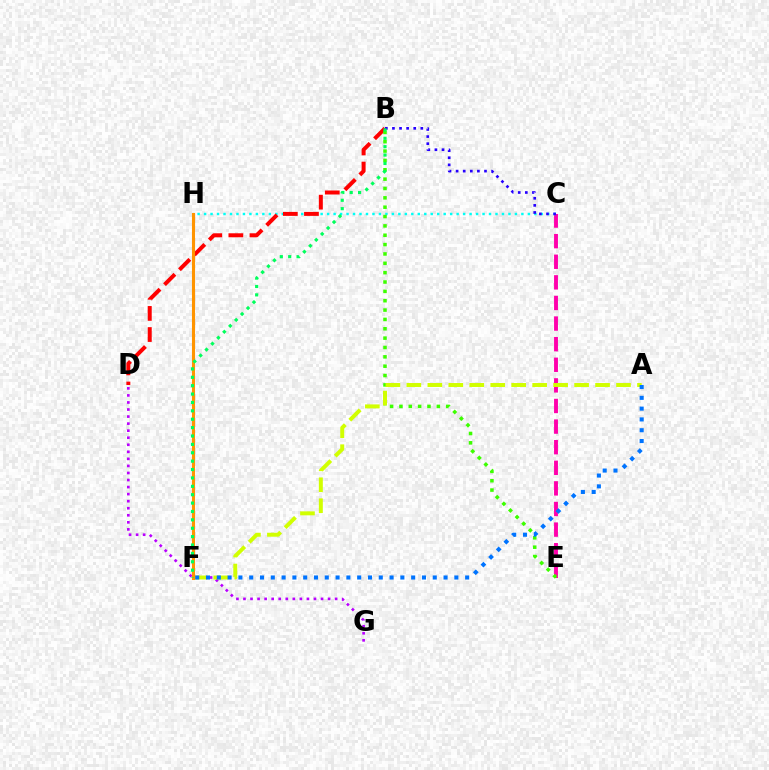{('C', 'E'): [{'color': '#ff00ac', 'line_style': 'dashed', 'thickness': 2.8}], ('C', 'H'): [{'color': '#00fff6', 'line_style': 'dotted', 'thickness': 1.76}], ('B', 'D'): [{'color': '#ff0000', 'line_style': 'dashed', 'thickness': 2.87}], ('B', 'E'): [{'color': '#3dff00', 'line_style': 'dotted', 'thickness': 2.54}], ('D', 'G'): [{'color': '#b900ff', 'line_style': 'dotted', 'thickness': 1.92}], ('A', 'F'): [{'color': '#d1ff00', 'line_style': 'dashed', 'thickness': 2.85}, {'color': '#0074ff', 'line_style': 'dotted', 'thickness': 2.93}], ('B', 'C'): [{'color': '#2500ff', 'line_style': 'dotted', 'thickness': 1.93}], ('F', 'H'): [{'color': '#ff9400', 'line_style': 'solid', 'thickness': 2.22}], ('B', 'F'): [{'color': '#00ff5c', 'line_style': 'dotted', 'thickness': 2.28}]}